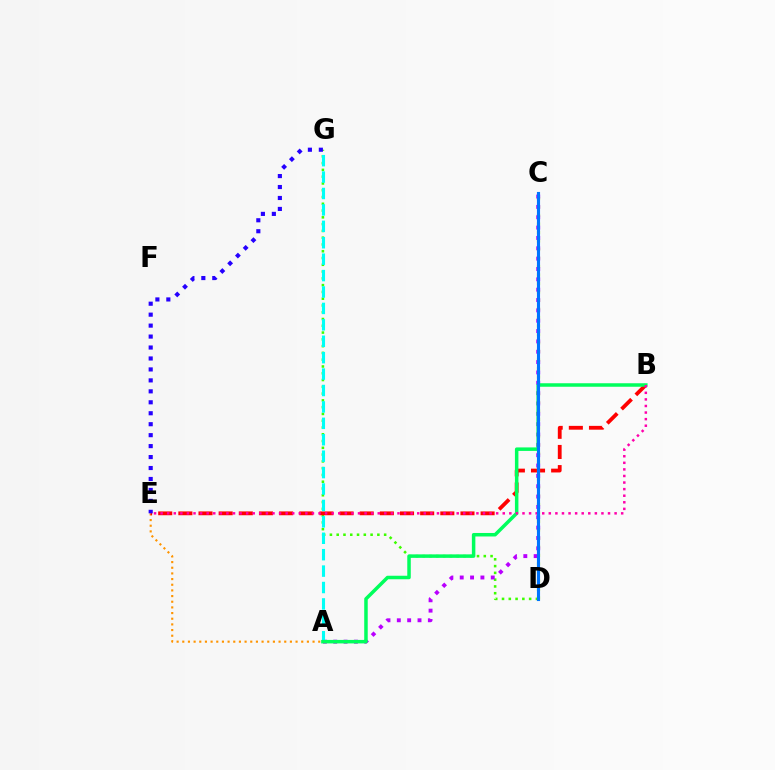{('A', 'E'): [{'color': '#ff9400', 'line_style': 'dotted', 'thickness': 1.54}], ('D', 'G'): [{'color': '#3dff00', 'line_style': 'dotted', 'thickness': 1.84}], ('B', 'E'): [{'color': '#ff0000', 'line_style': 'dashed', 'thickness': 2.74}, {'color': '#ff00ac', 'line_style': 'dotted', 'thickness': 1.79}], ('C', 'D'): [{'color': '#d1ff00', 'line_style': 'dotted', 'thickness': 2.31}, {'color': '#0074ff', 'line_style': 'solid', 'thickness': 2.24}], ('A', 'C'): [{'color': '#b900ff', 'line_style': 'dotted', 'thickness': 2.81}], ('E', 'G'): [{'color': '#2500ff', 'line_style': 'dotted', 'thickness': 2.98}], ('A', 'G'): [{'color': '#00fff6', 'line_style': 'dashed', 'thickness': 2.23}], ('A', 'B'): [{'color': '#00ff5c', 'line_style': 'solid', 'thickness': 2.52}]}